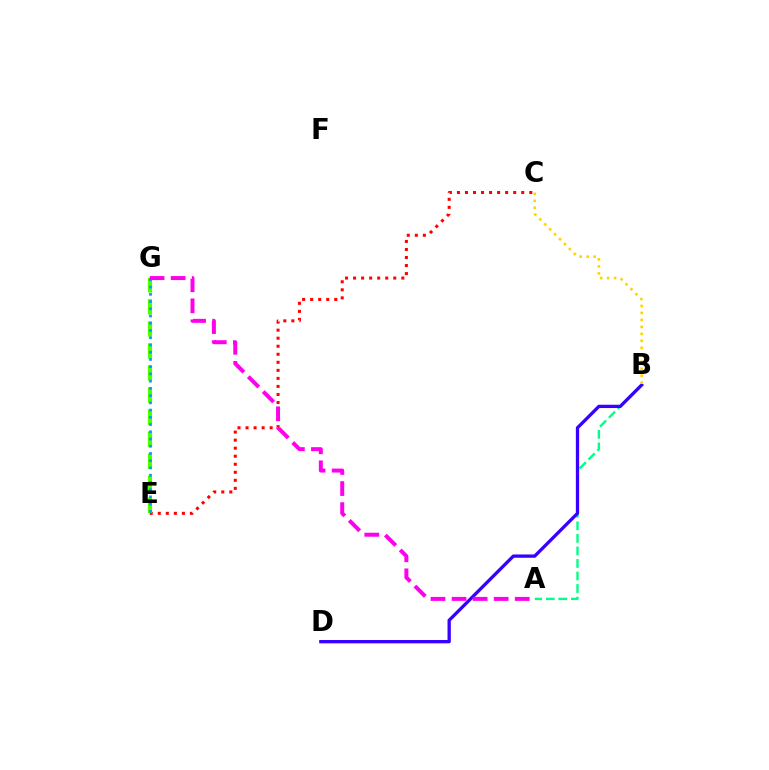{('A', 'B'): [{'color': '#00ff86', 'line_style': 'dashed', 'thickness': 1.7}], ('B', 'D'): [{'color': '#3700ff', 'line_style': 'solid', 'thickness': 2.37}], ('B', 'C'): [{'color': '#ffd500', 'line_style': 'dotted', 'thickness': 1.9}], ('C', 'E'): [{'color': '#ff0000', 'line_style': 'dotted', 'thickness': 2.18}], ('E', 'G'): [{'color': '#4fff00', 'line_style': 'dashed', 'thickness': 3.0}, {'color': '#009eff', 'line_style': 'dotted', 'thickness': 1.97}], ('A', 'G'): [{'color': '#ff00ed', 'line_style': 'dashed', 'thickness': 2.86}]}